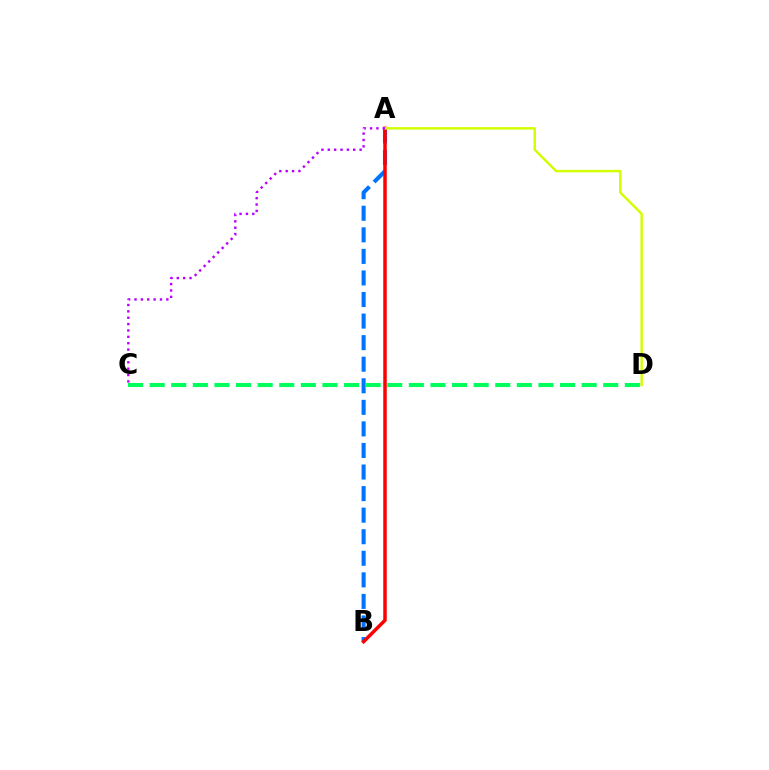{('A', 'B'): [{'color': '#0074ff', 'line_style': 'dashed', 'thickness': 2.93}, {'color': '#ff0000', 'line_style': 'solid', 'thickness': 2.51}], ('A', 'D'): [{'color': '#d1ff00', 'line_style': 'solid', 'thickness': 1.76}], ('C', 'D'): [{'color': '#00ff5c', 'line_style': 'dashed', 'thickness': 2.93}], ('A', 'C'): [{'color': '#b900ff', 'line_style': 'dotted', 'thickness': 1.73}]}